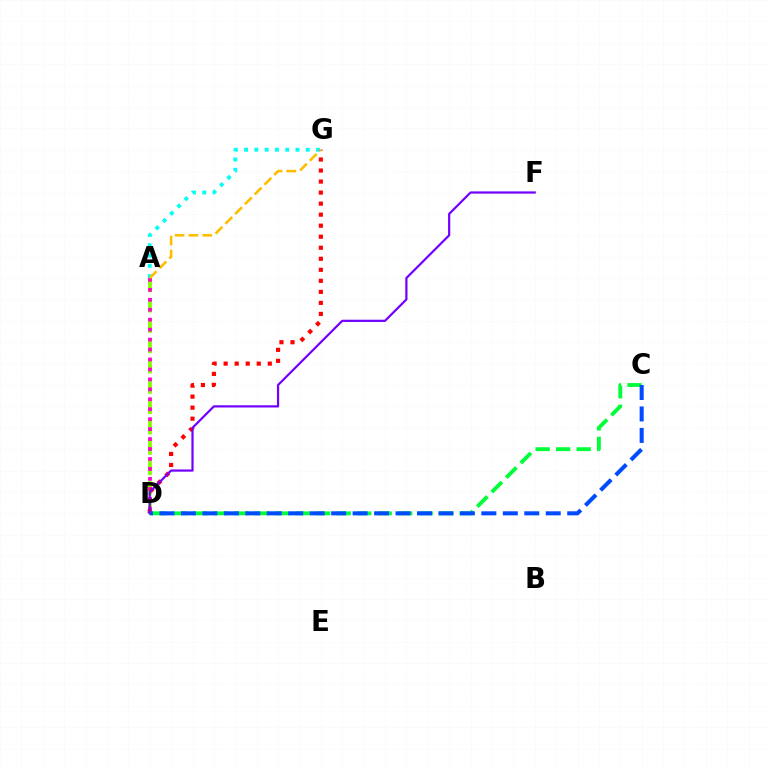{('A', 'D'): [{'color': '#84ff00', 'line_style': 'dashed', 'thickness': 2.76}, {'color': '#ff00cf', 'line_style': 'dotted', 'thickness': 2.7}], ('C', 'D'): [{'color': '#00ff39', 'line_style': 'dashed', 'thickness': 2.78}, {'color': '#004bff', 'line_style': 'dashed', 'thickness': 2.92}], ('A', 'G'): [{'color': '#00fff6', 'line_style': 'dotted', 'thickness': 2.79}, {'color': '#ffbd00', 'line_style': 'dashed', 'thickness': 1.88}], ('D', 'G'): [{'color': '#ff0000', 'line_style': 'dotted', 'thickness': 3.0}], ('D', 'F'): [{'color': '#7200ff', 'line_style': 'solid', 'thickness': 1.59}]}